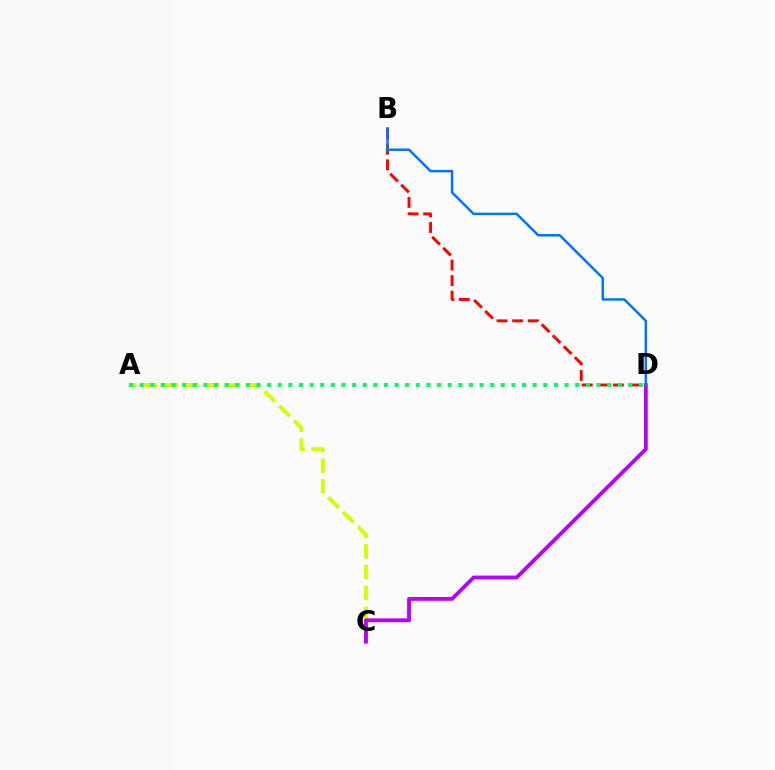{('A', 'C'): [{'color': '#d1ff00', 'line_style': 'dashed', 'thickness': 2.82}], ('C', 'D'): [{'color': '#b900ff', 'line_style': 'solid', 'thickness': 2.76}], ('B', 'D'): [{'color': '#ff0000', 'line_style': 'dashed', 'thickness': 2.11}, {'color': '#0074ff', 'line_style': 'solid', 'thickness': 1.79}], ('A', 'D'): [{'color': '#00ff5c', 'line_style': 'dotted', 'thickness': 2.89}]}